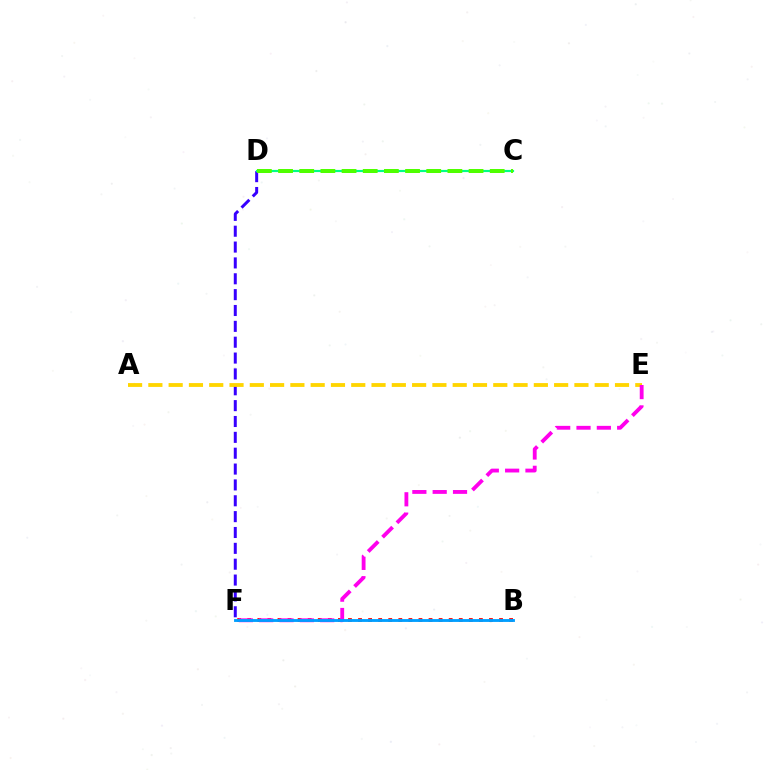{('D', 'F'): [{'color': '#3700ff', 'line_style': 'dashed', 'thickness': 2.15}], ('C', 'D'): [{'color': '#00ff86', 'line_style': 'solid', 'thickness': 1.57}, {'color': '#4fff00', 'line_style': 'dashed', 'thickness': 2.88}], ('B', 'F'): [{'color': '#ff0000', 'line_style': 'dotted', 'thickness': 2.74}, {'color': '#009eff', 'line_style': 'solid', 'thickness': 2.05}], ('A', 'E'): [{'color': '#ffd500', 'line_style': 'dashed', 'thickness': 2.76}], ('E', 'F'): [{'color': '#ff00ed', 'line_style': 'dashed', 'thickness': 2.76}]}